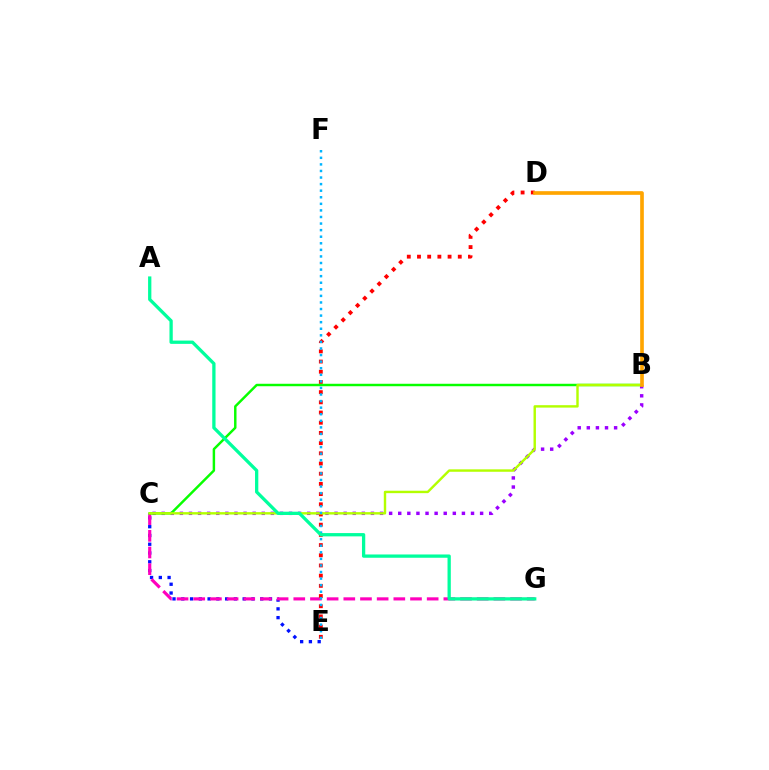{('C', 'E'): [{'color': '#0010ff', 'line_style': 'dotted', 'thickness': 2.38}], ('C', 'G'): [{'color': '#ff00bd', 'line_style': 'dashed', 'thickness': 2.27}], ('B', 'C'): [{'color': '#9b00ff', 'line_style': 'dotted', 'thickness': 2.47}, {'color': '#08ff00', 'line_style': 'solid', 'thickness': 1.77}, {'color': '#b3ff00', 'line_style': 'solid', 'thickness': 1.74}], ('D', 'E'): [{'color': '#ff0000', 'line_style': 'dotted', 'thickness': 2.77}], ('B', 'D'): [{'color': '#ffa500', 'line_style': 'solid', 'thickness': 2.64}], ('E', 'F'): [{'color': '#00b5ff', 'line_style': 'dotted', 'thickness': 1.79}], ('A', 'G'): [{'color': '#00ff9d', 'line_style': 'solid', 'thickness': 2.36}]}